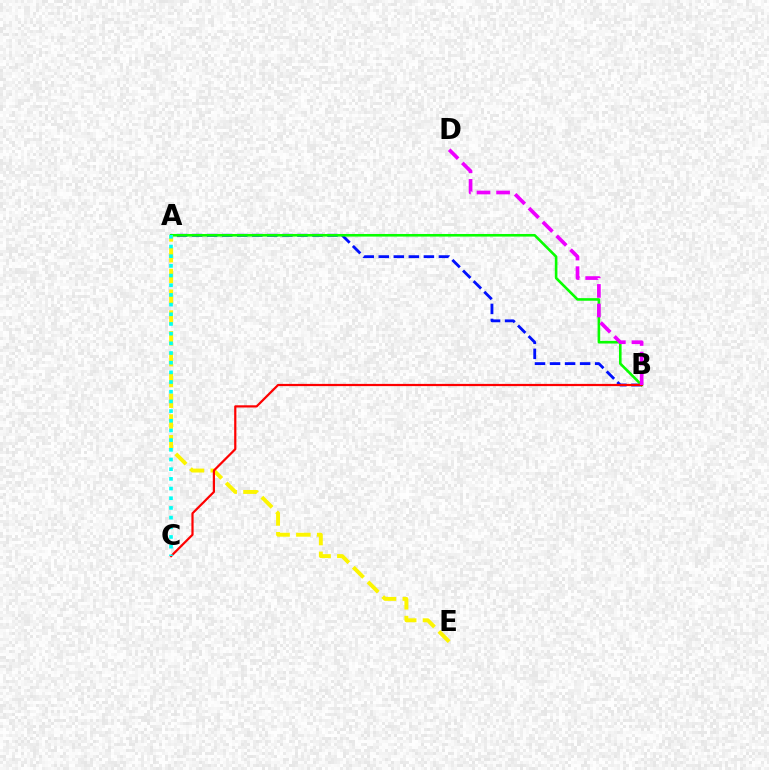{('A', 'B'): [{'color': '#0010ff', 'line_style': 'dashed', 'thickness': 2.04}, {'color': '#08ff00', 'line_style': 'solid', 'thickness': 1.87}], ('A', 'E'): [{'color': '#fcf500', 'line_style': 'dashed', 'thickness': 2.82}], ('B', 'C'): [{'color': '#ff0000', 'line_style': 'solid', 'thickness': 1.59}], ('B', 'D'): [{'color': '#ee00ff', 'line_style': 'dashed', 'thickness': 2.66}], ('A', 'C'): [{'color': '#00fff6', 'line_style': 'dotted', 'thickness': 2.63}]}